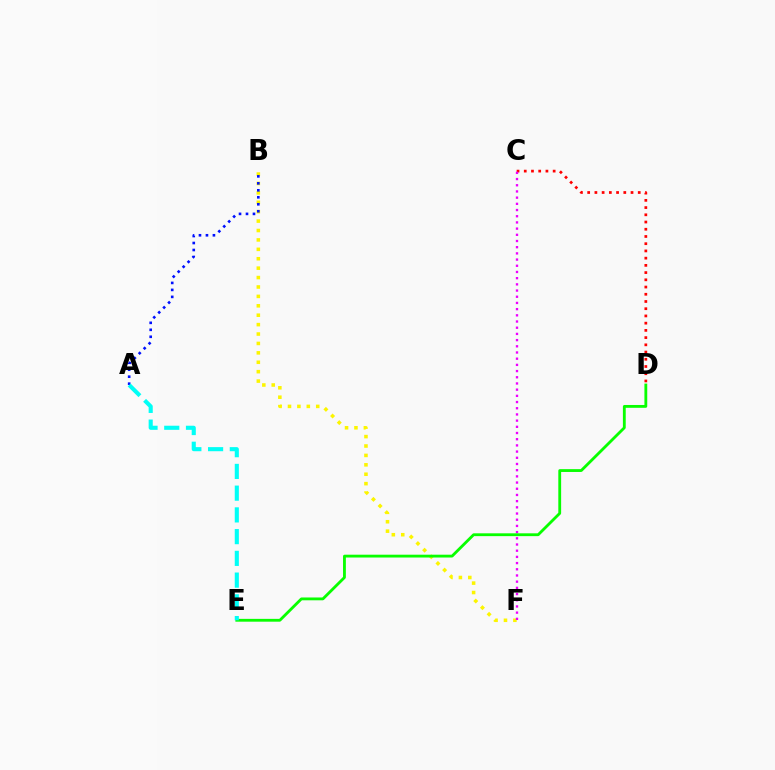{('B', 'F'): [{'color': '#fcf500', 'line_style': 'dotted', 'thickness': 2.56}], ('C', 'D'): [{'color': '#ff0000', 'line_style': 'dotted', 'thickness': 1.96}], ('A', 'B'): [{'color': '#0010ff', 'line_style': 'dotted', 'thickness': 1.9}], ('C', 'F'): [{'color': '#ee00ff', 'line_style': 'dotted', 'thickness': 1.68}], ('D', 'E'): [{'color': '#08ff00', 'line_style': 'solid', 'thickness': 2.03}], ('A', 'E'): [{'color': '#00fff6', 'line_style': 'dashed', 'thickness': 2.95}]}